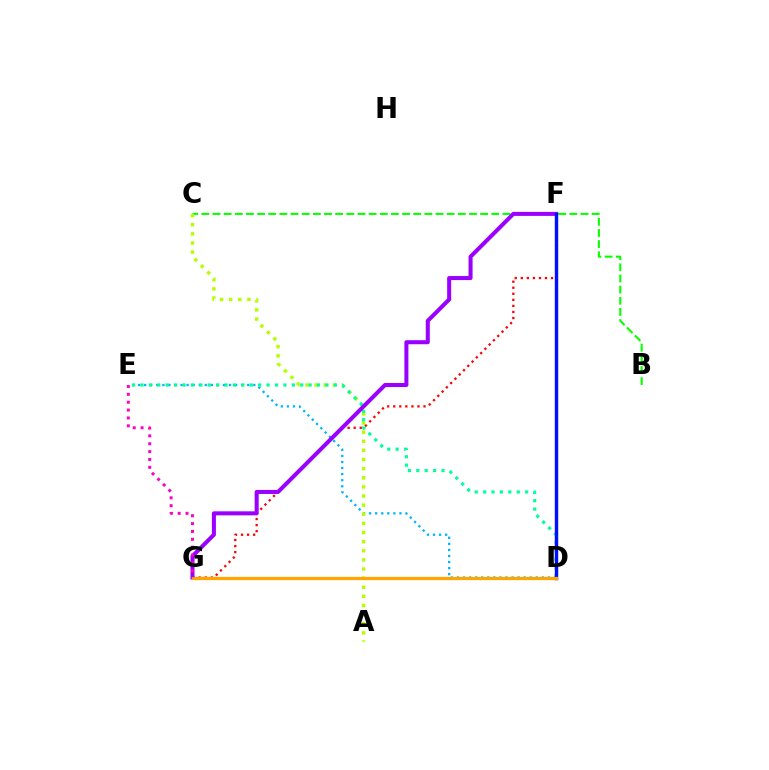{('F', 'G'): [{'color': '#ff0000', 'line_style': 'dotted', 'thickness': 1.64}, {'color': '#9b00ff', 'line_style': 'solid', 'thickness': 2.9}], ('D', 'E'): [{'color': '#00b5ff', 'line_style': 'dotted', 'thickness': 1.65}, {'color': '#00ff9d', 'line_style': 'dotted', 'thickness': 2.28}], ('B', 'C'): [{'color': '#08ff00', 'line_style': 'dashed', 'thickness': 1.51}], ('A', 'C'): [{'color': '#b3ff00', 'line_style': 'dotted', 'thickness': 2.48}], ('D', 'F'): [{'color': '#0010ff', 'line_style': 'solid', 'thickness': 2.46}], ('D', 'G'): [{'color': '#ffa500', 'line_style': 'solid', 'thickness': 2.33}], ('E', 'G'): [{'color': '#ff00bd', 'line_style': 'dotted', 'thickness': 2.14}]}